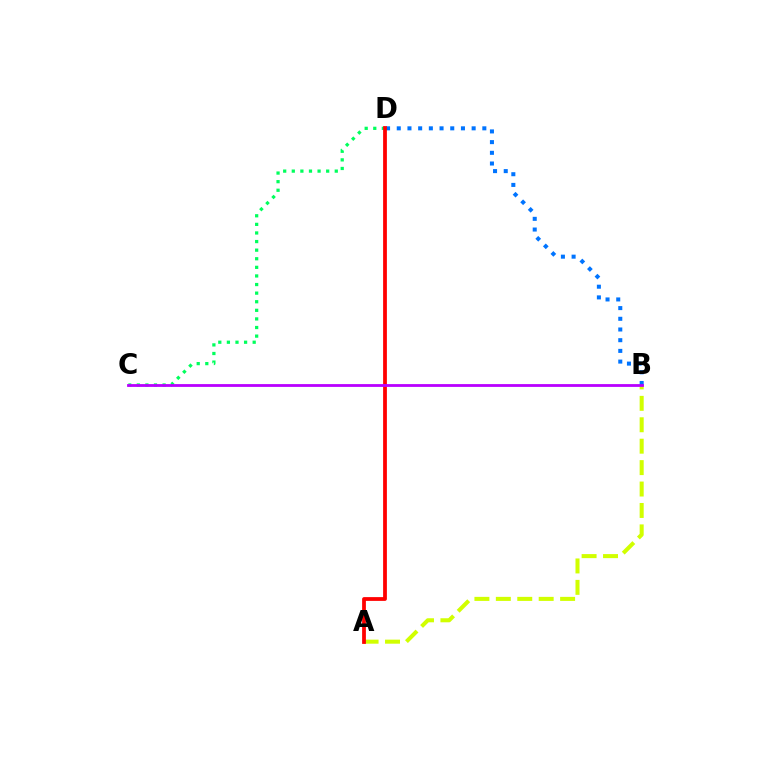{('A', 'B'): [{'color': '#d1ff00', 'line_style': 'dashed', 'thickness': 2.91}], ('C', 'D'): [{'color': '#00ff5c', 'line_style': 'dotted', 'thickness': 2.34}], ('B', 'D'): [{'color': '#0074ff', 'line_style': 'dotted', 'thickness': 2.91}], ('A', 'D'): [{'color': '#ff0000', 'line_style': 'solid', 'thickness': 2.72}], ('B', 'C'): [{'color': '#b900ff', 'line_style': 'solid', 'thickness': 2.02}]}